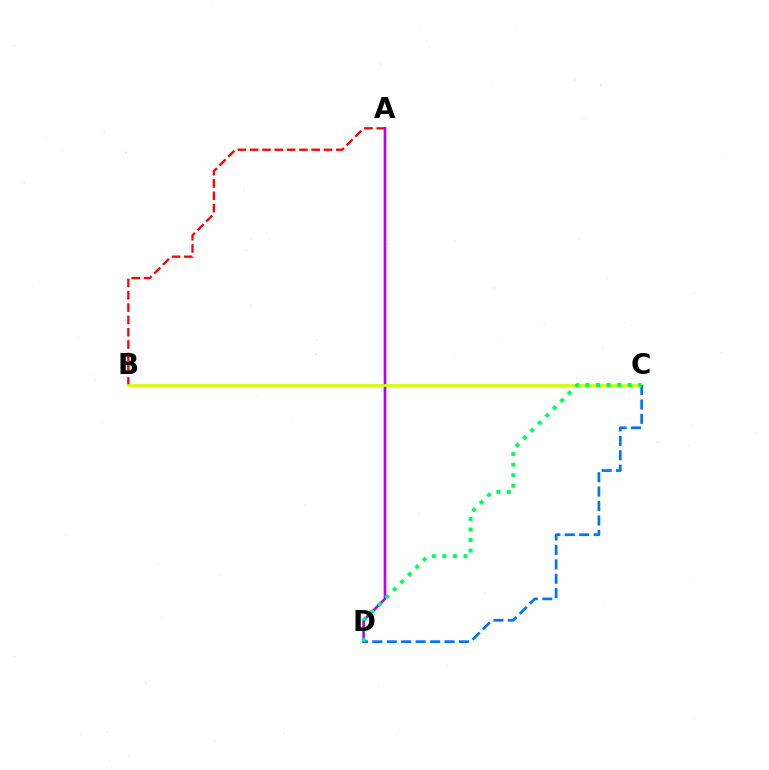{('A', 'B'): [{'color': '#ff0000', 'line_style': 'dashed', 'thickness': 1.67}], ('A', 'D'): [{'color': '#b900ff', 'line_style': 'solid', 'thickness': 1.94}], ('B', 'C'): [{'color': '#d1ff00', 'line_style': 'solid', 'thickness': 1.97}], ('C', 'D'): [{'color': '#0074ff', 'line_style': 'dashed', 'thickness': 1.96}, {'color': '#00ff5c', 'line_style': 'dotted', 'thickness': 2.87}]}